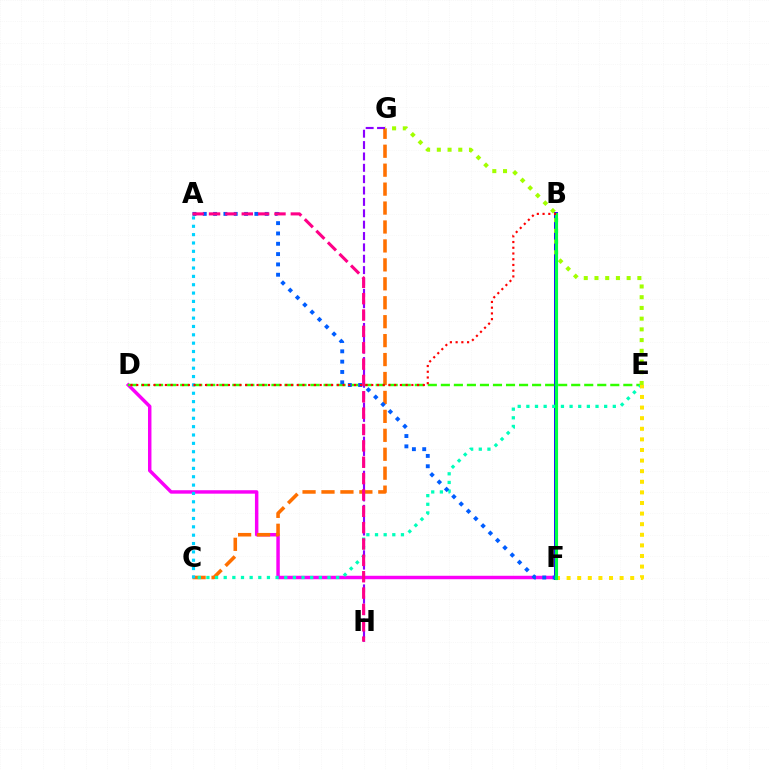{('D', 'F'): [{'color': '#fa00f9', 'line_style': 'solid', 'thickness': 2.49}], ('C', 'G'): [{'color': '#ff7000', 'line_style': 'dashed', 'thickness': 2.57}], ('B', 'F'): [{'color': '#1900ff', 'line_style': 'solid', 'thickness': 2.81}, {'color': '#00ff45', 'line_style': 'solid', 'thickness': 2.25}], ('D', 'E'): [{'color': '#31ff00', 'line_style': 'dashed', 'thickness': 1.77}], ('C', 'E'): [{'color': '#00ffbb', 'line_style': 'dotted', 'thickness': 2.35}], ('A', 'F'): [{'color': '#005dff', 'line_style': 'dotted', 'thickness': 2.8}], ('E', 'F'): [{'color': '#ffe600', 'line_style': 'dotted', 'thickness': 2.88}], ('A', 'C'): [{'color': '#00d3ff', 'line_style': 'dotted', 'thickness': 2.27}], ('E', 'G'): [{'color': '#a2ff00', 'line_style': 'dotted', 'thickness': 2.91}], ('G', 'H'): [{'color': '#8a00ff', 'line_style': 'dashed', 'thickness': 1.54}], ('A', 'H'): [{'color': '#ff0088', 'line_style': 'dashed', 'thickness': 2.22}], ('B', 'D'): [{'color': '#ff0000', 'line_style': 'dotted', 'thickness': 1.56}]}